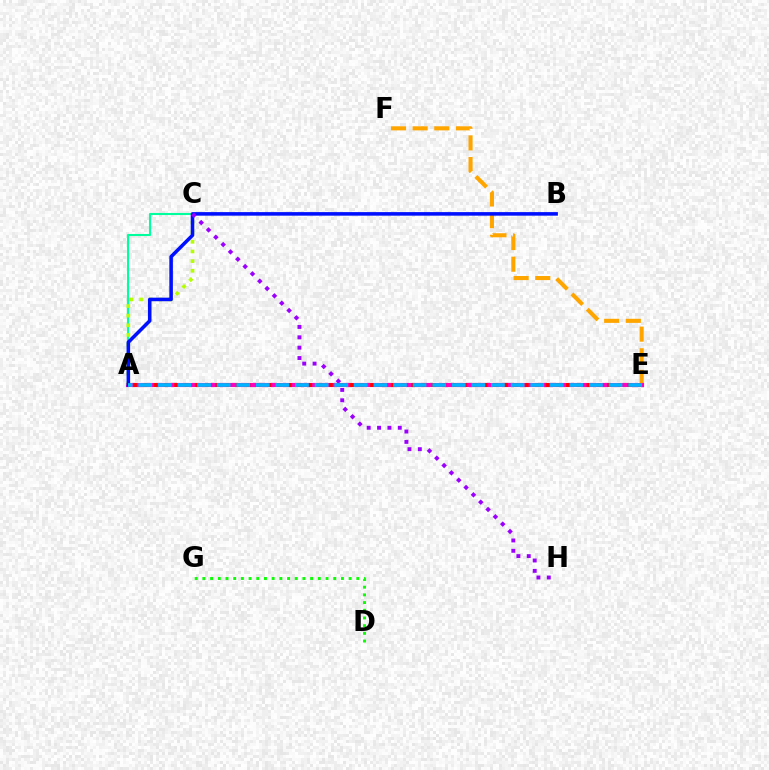{('E', 'F'): [{'color': '#ffa500', 'line_style': 'dashed', 'thickness': 2.94}], ('A', 'C'): [{'color': '#00ff9d', 'line_style': 'solid', 'thickness': 1.51}, {'color': '#b3ff00', 'line_style': 'dotted', 'thickness': 2.62}], ('A', 'E'): [{'color': '#ff00bd', 'line_style': 'solid', 'thickness': 2.97}, {'color': '#ff0000', 'line_style': 'dotted', 'thickness': 2.8}, {'color': '#00b5ff', 'line_style': 'dashed', 'thickness': 2.66}], ('A', 'B'): [{'color': '#0010ff', 'line_style': 'solid', 'thickness': 2.56}], ('D', 'G'): [{'color': '#08ff00', 'line_style': 'dotted', 'thickness': 2.09}], ('C', 'H'): [{'color': '#9b00ff', 'line_style': 'dotted', 'thickness': 2.81}]}